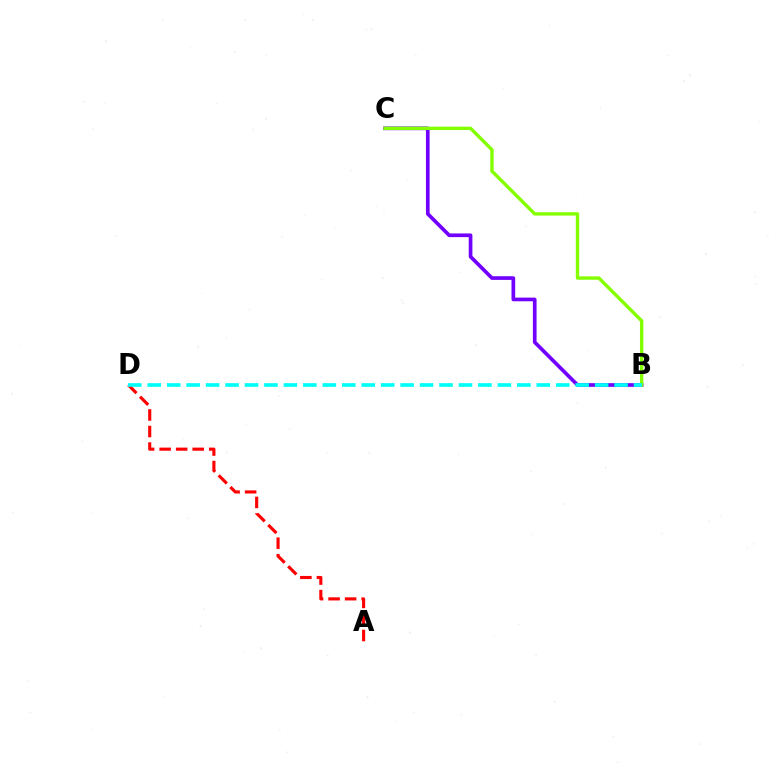{('A', 'D'): [{'color': '#ff0000', 'line_style': 'dashed', 'thickness': 2.25}], ('B', 'C'): [{'color': '#7200ff', 'line_style': 'solid', 'thickness': 2.65}, {'color': '#84ff00', 'line_style': 'solid', 'thickness': 2.43}], ('B', 'D'): [{'color': '#00fff6', 'line_style': 'dashed', 'thickness': 2.64}]}